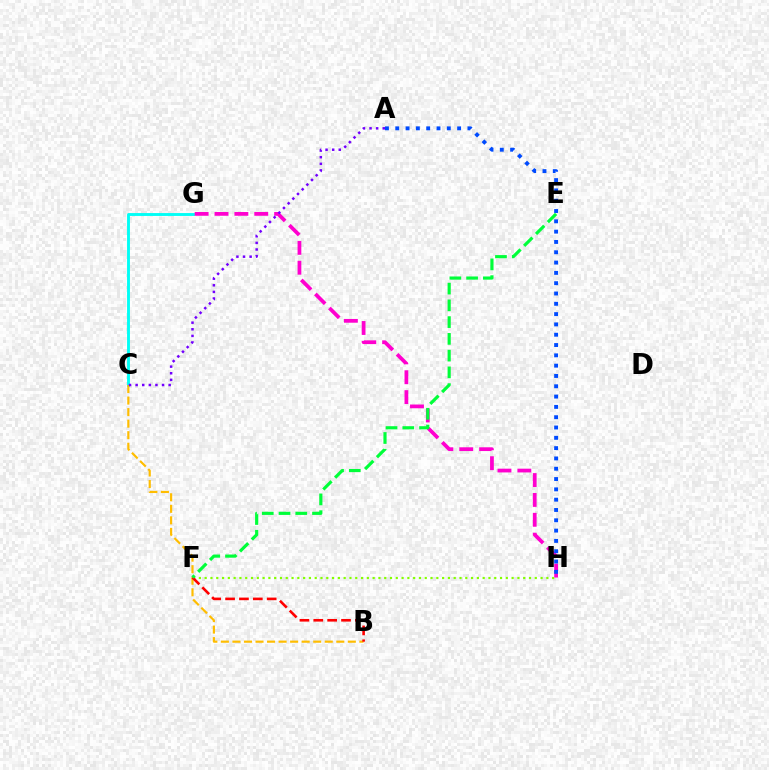{('C', 'G'): [{'color': '#00fff6', 'line_style': 'solid', 'thickness': 2.07}], ('F', 'H'): [{'color': '#84ff00', 'line_style': 'dotted', 'thickness': 1.57}], ('B', 'C'): [{'color': '#ffbd00', 'line_style': 'dashed', 'thickness': 1.57}], ('G', 'H'): [{'color': '#ff00cf', 'line_style': 'dashed', 'thickness': 2.7}], ('B', 'F'): [{'color': '#ff0000', 'line_style': 'dashed', 'thickness': 1.88}], ('A', 'C'): [{'color': '#7200ff', 'line_style': 'dotted', 'thickness': 1.79}], ('E', 'F'): [{'color': '#00ff39', 'line_style': 'dashed', 'thickness': 2.28}], ('A', 'H'): [{'color': '#004bff', 'line_style': 'dotted', 'thickness': 2.8}]}